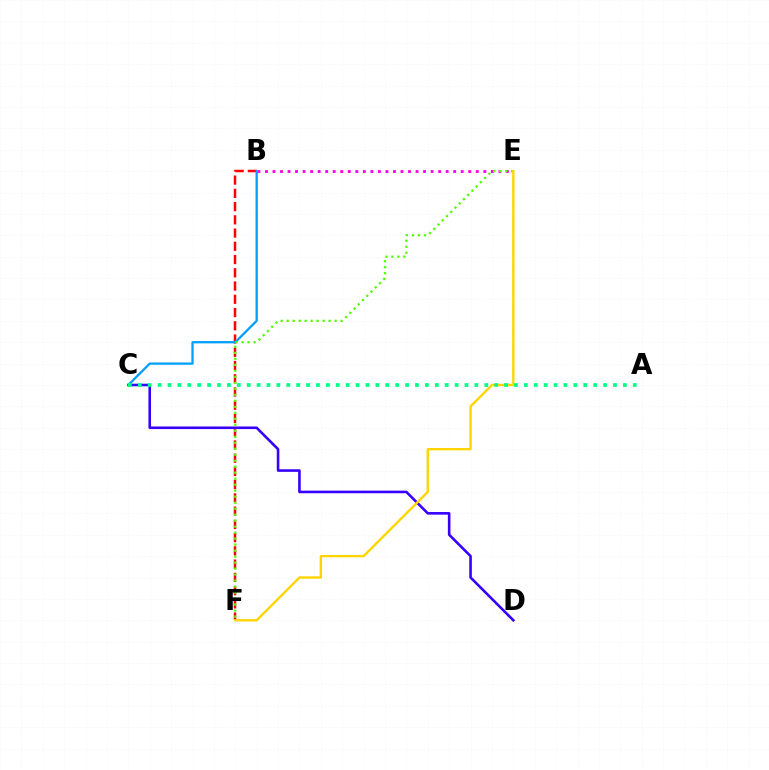{('B', 'E'): [{'color': '#ff00ed', 'line_style': 'dotted', 'thickness': 2.05}], ('B', 'F'): [{'color': '#ff0000', 'line_style': 'dashed', 'thickness': 1.8}], ('C', 'D'): [{'color': '#3700ff', 'line_style': 'solid', 'thickness': 1.87}], ('B', 'C'): [{'color': '#009eff', 'line_style': 'solid', 'thickness': 1.63}], ('E', 'F'): [{'color': '#4fff00', 'line_style': 'dotted', 'thickness': 1.63}, {'color': '#ffd500', 'line_style': 'solid', 'thickness': 1.71}], ('A', 'C'): [{'color': '#00ff86', 'line_style': 'dotted', 'thickness': 2.69}]}